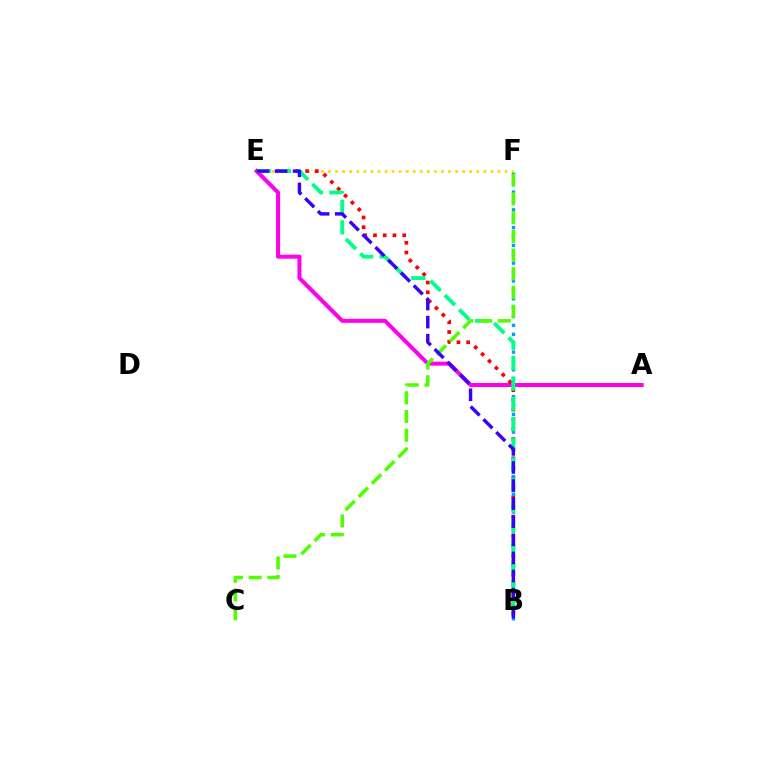{('A', 'E'): [{'color': '#ff00ed', 'line_style': 'solid', 'thickness': 2.9}], ('E', 'F'): [{'color': '#ffd500', 'line_style': 'dotted', 'thickness': 1.92}], ('B', 'E'): [{'color': '#ff0000', 'line_style': 'dotted', 'thickness': 2.64}, {'color': '#00ff86', 'line_style': 'dashed', 'thickness': 2.77}, {'color': '#3700ff', 'line_style': 'dashed', 'thickness': 2.46}], ('B', 'F'): [{'color': '#009eff', 'line_style': 'dotted', 'thickness': 2.42}], ('C', 'F'): [{'color': '#4fff00', 'line_style': 'dashed', 'thickness': 2.54}]}